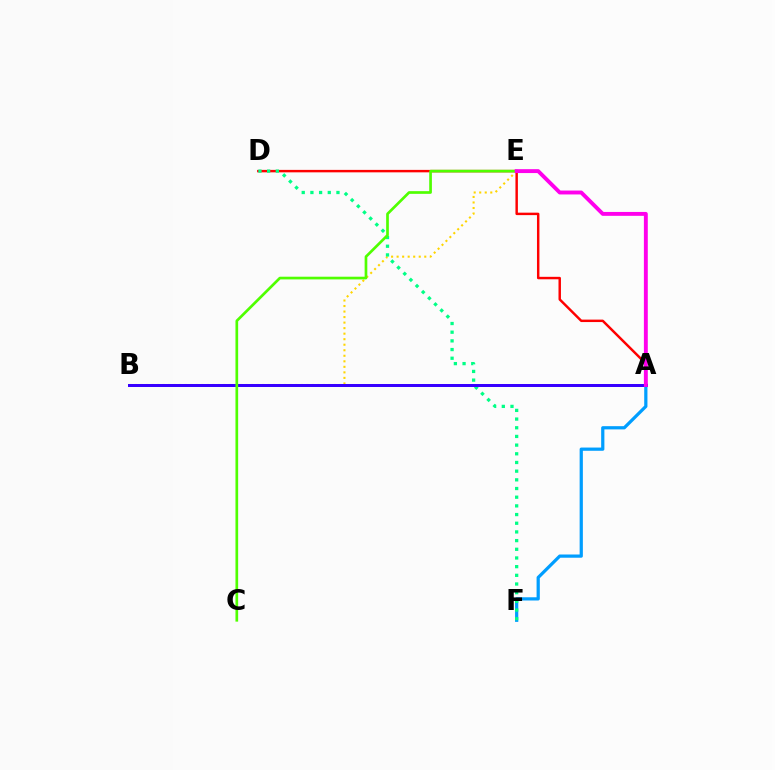{('B', 'E'): [{'color': '#ffd500', 'line_style': 'dotted', 'thickness': 1.5}], ('A', 'D'): [{'color': '#ff0000', 'line_style': 'solid', 'thickness': 1.77}], ('A', 'F'): [{'color': '#009eff', 'line_style': 'solid', 'thickness': 2.32}], ('D', 'F'): [{'color': '#00ff86', 'line_style': 'dotted', 'thickness': 2.36}], ('A', 'B'): [{'color': '#3700ff', 'line_style': 'solid', 'thickness': 2.16}], ('C', 'E'): [{'color': '#4fff00', 'line_style': 'solid', 'thickness': 1.93}], ('A', 'E'): [{'color': '#ff00ed', 'line_style': 'solid', 'thickness': 2.8}]}